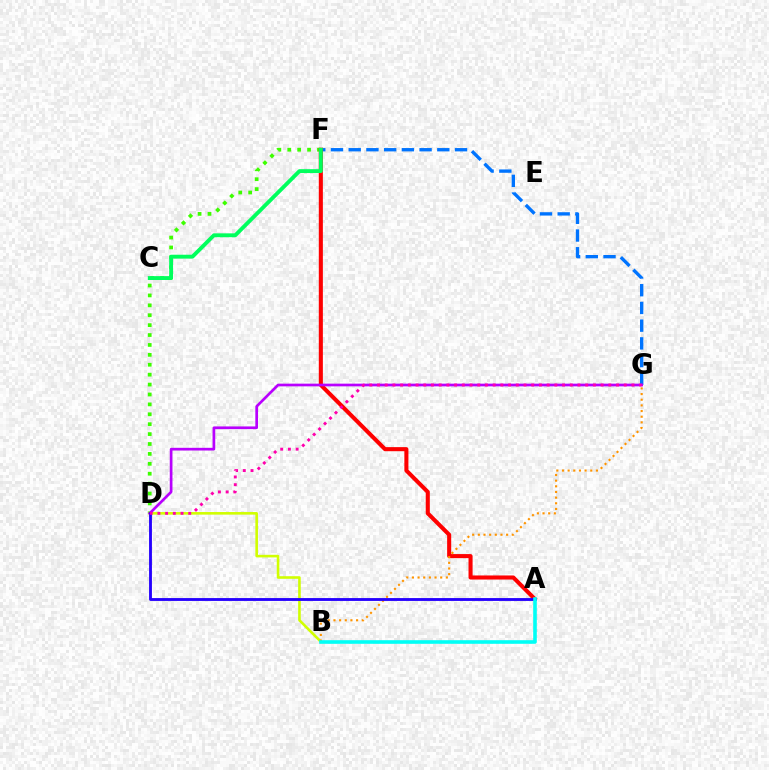{('D', 'F'): [{'color': '#3dff00', 'line_style': 'dotted', 'thickness': 2.69}], ('F', 'G'): [{'color': '#0074ff', 'line_style': 'dashed', 'thickness': 2.41}], ('A', 'F'): [{'color': '#ff0000', 'line_style': 'solid', 'thickness': 2.93}], ('B', 'D'): [{'color': '#d1ff00', 'line_style': 'solid', 'thickness': 1.87}], ('B', 'G'): [{'color': '#ff9400', 'line_style': 'dotted', 'thickness': 1.54}], ('C', 'F'): [{'color': '#00ff5c', 'line_style': 'solid', 'thickness': 2.79}], ('D', 'G'): [{'color': '#b900ff', 'line_style': 'solid', 'thickness': 1.94}, {'color': '#ff00ac', 'line_style': 'dotted', 'thickness': 2.09}], ('A', 'D'): [{'color': '#2500ff', 'line_style': 'solid', 'thickness': 2.05}], ('A', 'B'): [{'color': '#00fff6', 'line_style': 'solid', 'thickness': 2.6}]}